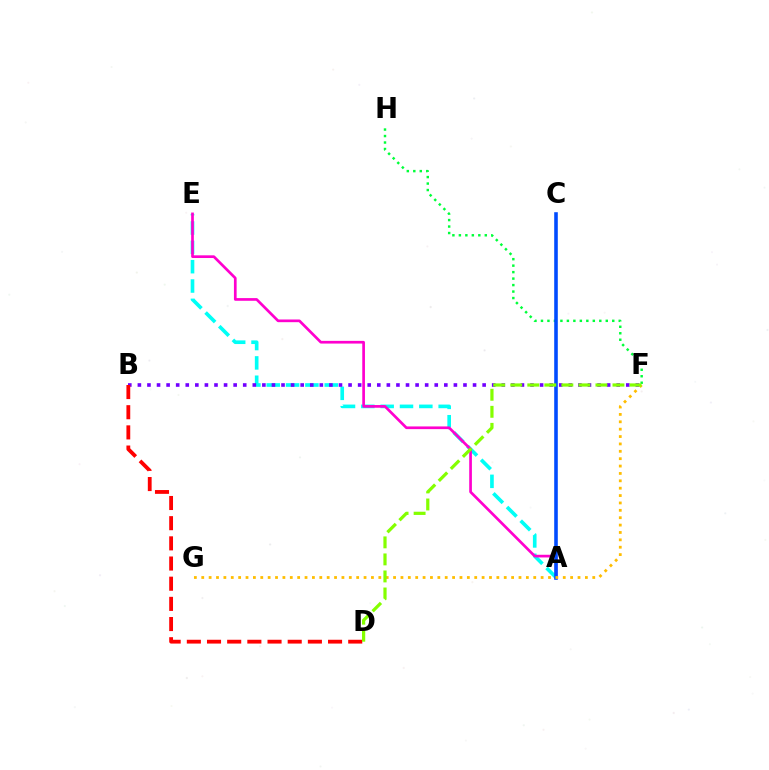{('A', 'E'): [{'color': '#00fff6', 'line_style': 'dashed', 'thickness': 2.63}, {'color': '#ff00cf', 'line_style': 'solid', 'thickness': 1.94}], ('F', 'H'): [{'color': '#00ff39', 'line_style': 'dotted', 'thickness': 1.76}], ('A', 'C'): [{'color': '#004bff', 'line_style': 'solid', 'thickness': 2.58}], ('B', 'F'): [{'color': '#7200ff', 'line_style': 'dotted', 'thickness': 2.6}], ('B', 'D'): [{'color': '#ff0000', 'line_style': 'dashed', 'thickness': 2.74}], ('F', 'G'): [{'color': '#ffbd00', 'line_style': 'dotted', 'thickness': 2.0}], ('D', 'F'): [{'color': '#84ff00', 'line_style': 'dashed', 'thickness': 2.31}]}